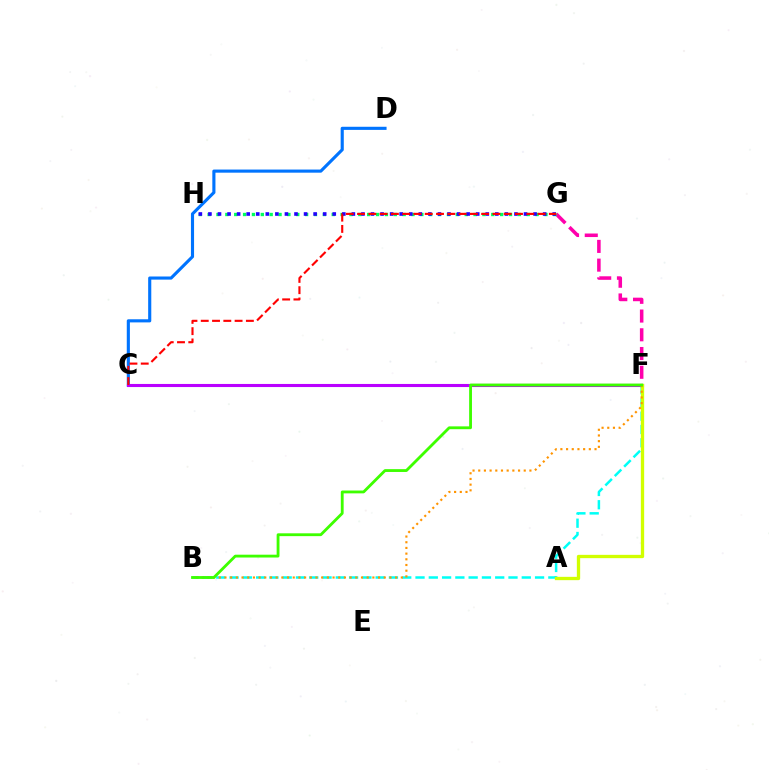{('B', 'F'): [{'color': '#00fff6', 'line_style': 'dashed', 'thickness': 1.8}, {'color': '#ff9400', 'line_style': 'dotted', 'thickness': 1.55}, {'color': '#3dff00', 'line_style': 'solid', 'thickness': 2.04}], ('C', 'D'): [{'color': '#0074ff', 'line_style': 'solid', 'thickness': 2.25}], ('F', 'G'): [{'color': '#ff00ac', 'line_style': 'dashed', 'thickness': 2.55}], ('G', 'H'): [{'color': '#00ff5c', 'line_style': 'dotted', 'thickness': 2.41}, {'color': '#2500ff', 'line_style': 'dotted', 'thickness': 2.6}], ('C', 'F'): [{'color': '#b900ff', 'line_style': 'solid', 'thickness': 2.23}], ('A', 'F'): [{'color': '#d1ff00', 'line_style': 'solid', 'thickness': 2.38}], ('C', 'G'): [{'color': '#ff0000', 'line_style': 'dashed', 'thickness': 1.53}]}